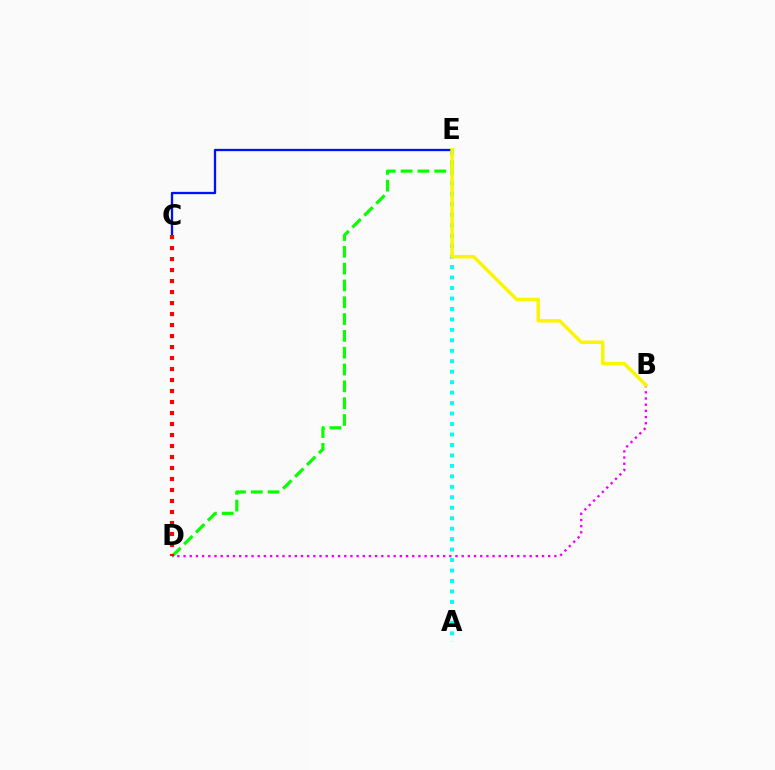{('A', 'E'): [{'color': '#00fff6', 'line_style': 'dotted', 'thickness': 2.84}], ('C', 'E'): [{'color': '#0010ff', 'line_style': 'solid', 'thickness': 1.66}], ('D', 'E'): [{'color': '#08ff00', 'line_style': 'dashed', 'thickness': 2.28}], ('B', 'D'): [{'color': '#ee00ff', 'line_style': 'dotted', 'thickness': 1.68}], ('C', 'D'): [{'color': '#ff0000', 'line_style': 'dotted', 'thickness': 2.99}], ('B', 'E'): [{'color': '#fcf500', 'line_style': 'solid', 'thickness': 2.48}]}